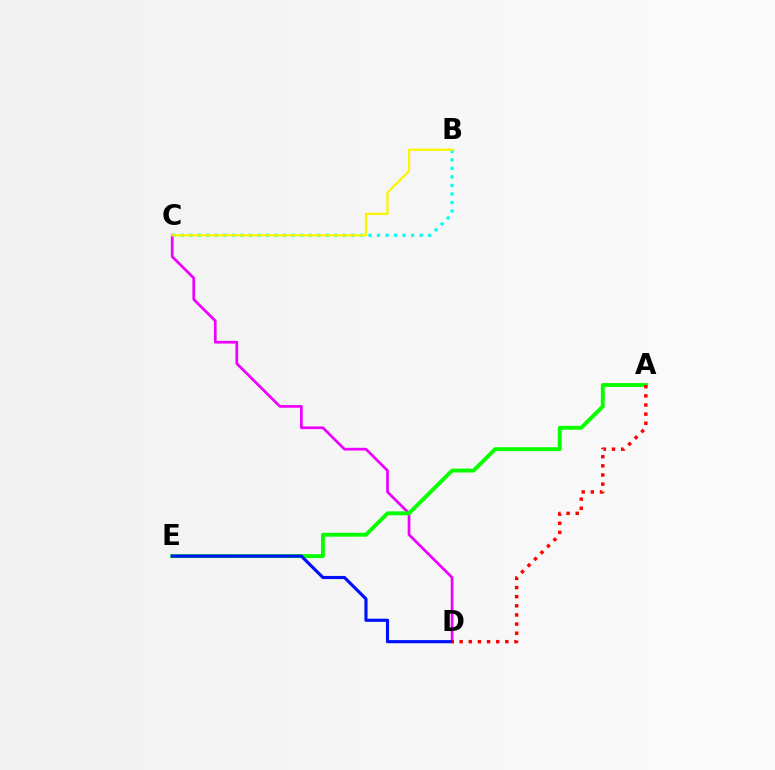{('B', 'C'): [{'color': '#00fff6', 'line_style': 'dotted', 'thickness': 2.32}, {'color': '#fcf500', 'line_style': 'solid', 'thickness': 1.61}], ('C', 'D'): [{'color': '#ee00ff', 'line_style': 'solid', 'thickness': 1.95}], ('A', 'E'): [{'color': '#08ff00', 'line_style': 'solid', 'thickness': 2.81}], ('D', 'E'): [{'color': '#0010ff', 'line_style': 'solid', 'thickness': 2.26}], ('A', 'D'): [{'color': '#ff0000', 'line_style': 'dotted', 'thickness': 2.48}]}